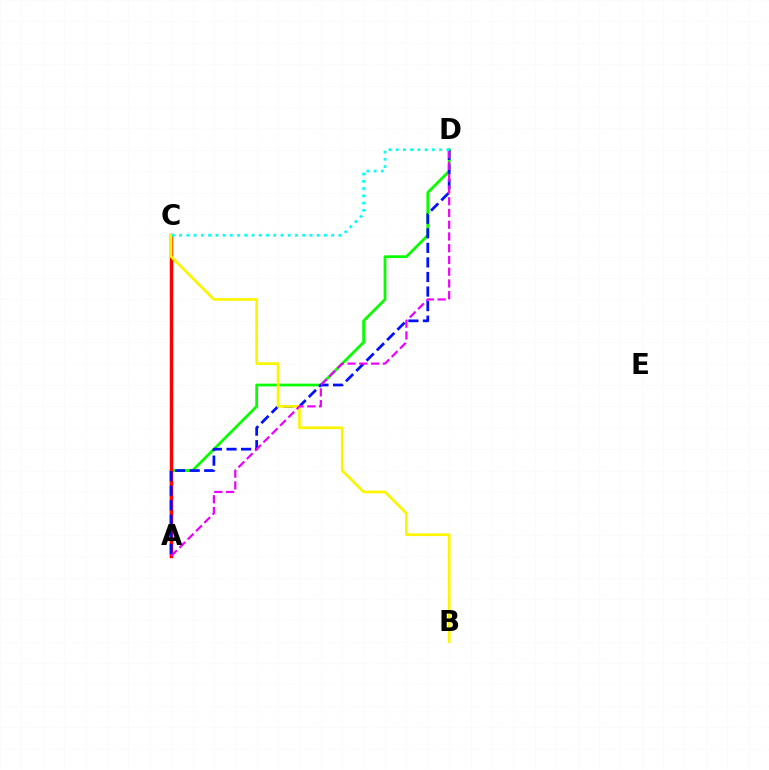{('A', 'D'): [{'color': '#08ff00', 'line_style': 'solid', 'thickness': 1.98}, {'color': '#0010ff', 'line_style': 'dashed', 'thickness': 1.98}, {'color': '#ee00ff', 'line_style': 'dashed', 'thickness': 1.6}], ('A', 'C'): [{'color': '#ff0000', 'line_style': 'solid', 'thickness': 2.49}], ('B', 'C'): [{'color': '#fcf500', 'line_style': 'solid', 'thickness': 1.95}], ('C', 'D'): [{'color': '#00fff6', 'line_style': 'dotted', 'thickness': 1.97}]}